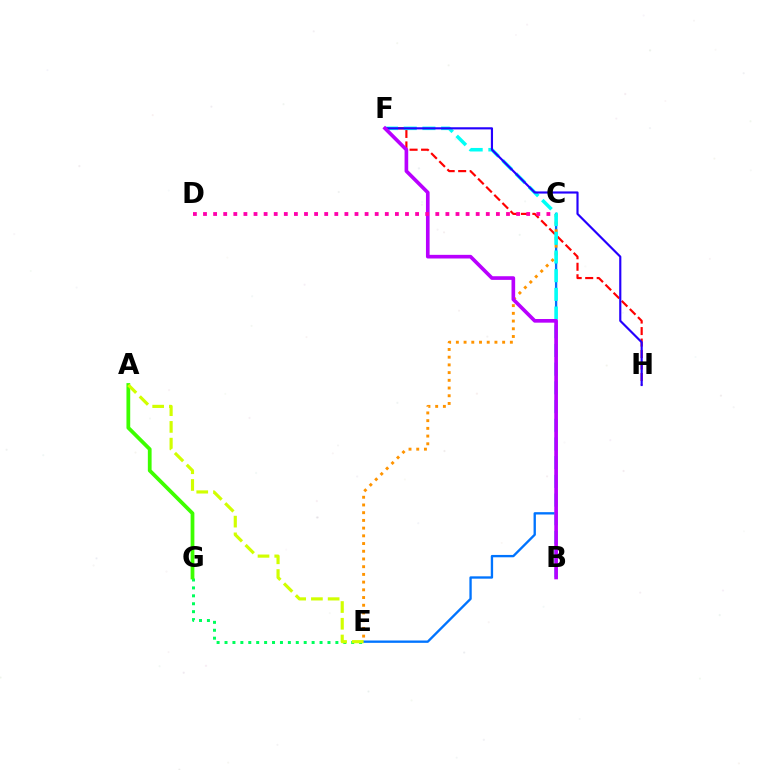{('E', 'G'): [{'color': '#00ff5c', 'line_style': 'dotted', 'thickness': 2.15}], ('F', 'H'): [{'color': '#ff0000', 'line_style': 'dashed', 'thickness': 1.56}, {'color': '#2500ff', 'line_style': 'solid', 'thickness': 1.55}], ('C', 'E'): [{'color': '#0074ff', 'line_style': 'solid', 'thickness': 1.69}, {'color': '#ff9400', 'line_style': 'dotted', 'thickness': 2.1}], ('B', 'F'): [{'color': '#00fff6', 'line_style': 'dashed', 'thickness': 2.54}, {'color': '#b900ff', 'line_style': 'solid', 'thickness': 2.63}], ('A', 'G'): [{'color': '#3dff00', 'line_style': 'solid', 'thickness': 2.7}], ('A', 'E'): [{'color': '#d1ff00', 'line_style': 'dashed', 'thickness': 2.27}], ('C', 'D'): [{'color': '#ff00ac', 'line_style': 'dotted', 'thickness': 2.74}]}